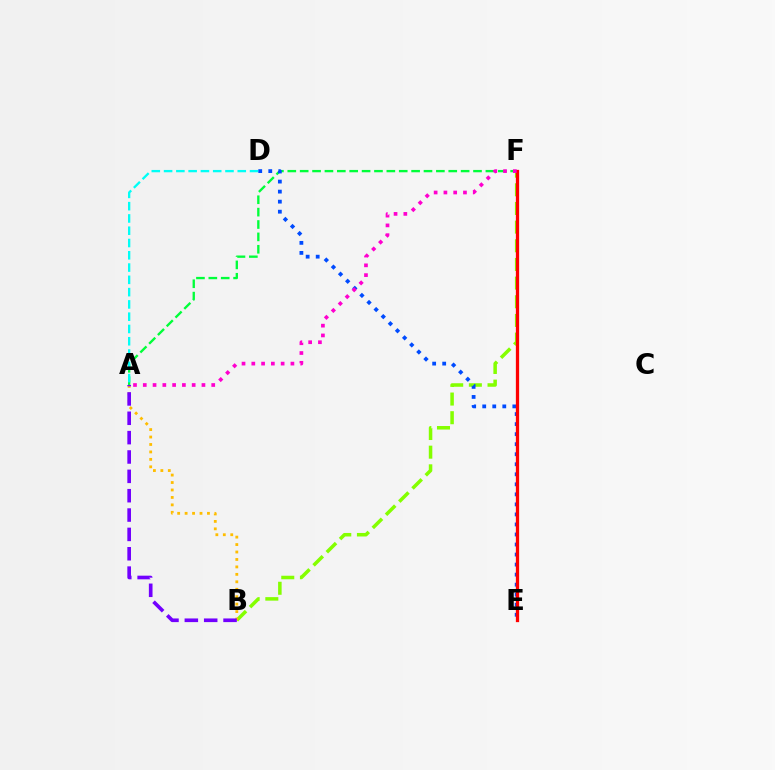{('A', 'F'): [{'color': '#00ff39', 'line_style': 'dashed', 'thickness': 1.68}, {'color': '#ff00cf', 'line_style': 'dotted', 'thickness': 2.66}], ('B', 'F'): [{'color': '#84ff00', 'line_style': 'dashed', 'thickness': 2.54}], ('A', 'B'): [{'color': '#ffbd00', 'line_style': 'dotted', 'thickness': 2.02}, {'color': '#7200ff', 'line_style': 'dashed', 'thickness': 2.63}], ('A', 'D'): [{'color': '#00fff6', 'line_style': 'dashed', 'thickness': 1.67}], ('D', 'E'): [{'color': '#004bff', 'line_style': 'dotted', 'thickness': 2.73}], ('E', 'F'): [{'color': '#ff0000', 'line_style': 'solid', 'thickness': 2.36}]}